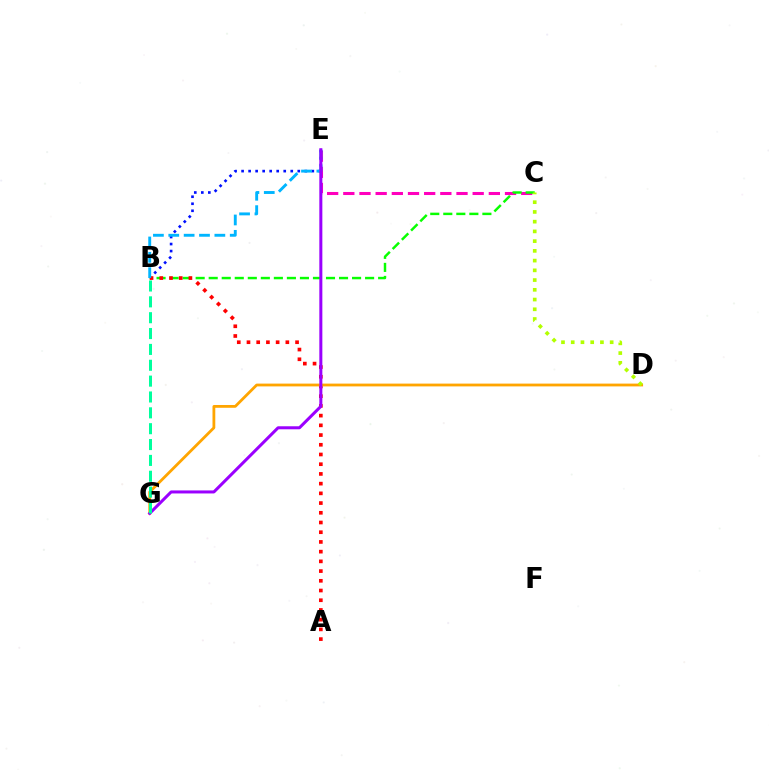{('C', 'E'): [{'color': '#ff00bd', 'line_style': 'dashed', 'thickness': 2.2}], ('B', 'E'): [{'color': '#0010ff', 'line_style': 'dotted', 'thickness': 1.91}, {'color': '#00b5ff', 'line_style': 'dashed', 'thickness': 2.09}], ('B', 'C'): [{'color': '#08ff00', 'line_style': 'dashed', 'thickness': 1.77}], ('A', 'B'): [{'color': '#ff0000', 'line_style': 'dotted', 'thickness': 2.64}], ('D', 'G'): [{'color': '#ffa500', 'line_style': 'solid', 'thickness': 2.01}], ('C', 'D'): [{'color': '#b3ff00', 'line_style': 'dotted', 'thickness': 2.65}], ('E', 'G'): [{'color': '#9b00ff', 'line_style': 'solid', 'thickness': 2.18}], ('B', 'G'): [{'color': '#00ff9d', 'line_style': 'dashed', 'thickness': 2.15}]}